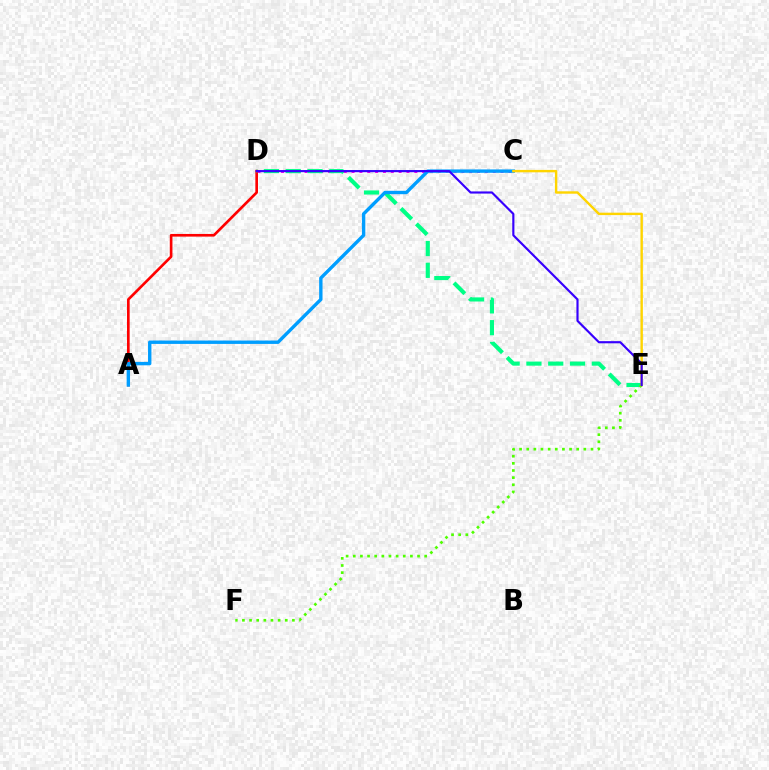{('C', 'D'): [{'color': '#ff00ed', 'line_style': 'dotted', 'thickness': 2.13}], ('A', 'D'): [{'color': '#ff0000', 'line_style': 'solid', 'thickness': 1.91}], ('D', 'E'): [{'color': '#00ff86', 'line_style': 'dashed', 'thickness': 2.96}, {'color': '#3700ff', 'line_style': 'solid', 'thickness': 1.55}], ('E', 'F'): [{'color': '#4fff00', 'line_style': 'dotted', 'thickness': 1.94}], ('A', 'C'): [{'color': '#009eff', 'line_style': 'solid', 'thickness': 2.44}], ('C', 'E'): [{'color': '#ffd500', 'line_style': 'solid', 'thickness': 1.73}]}